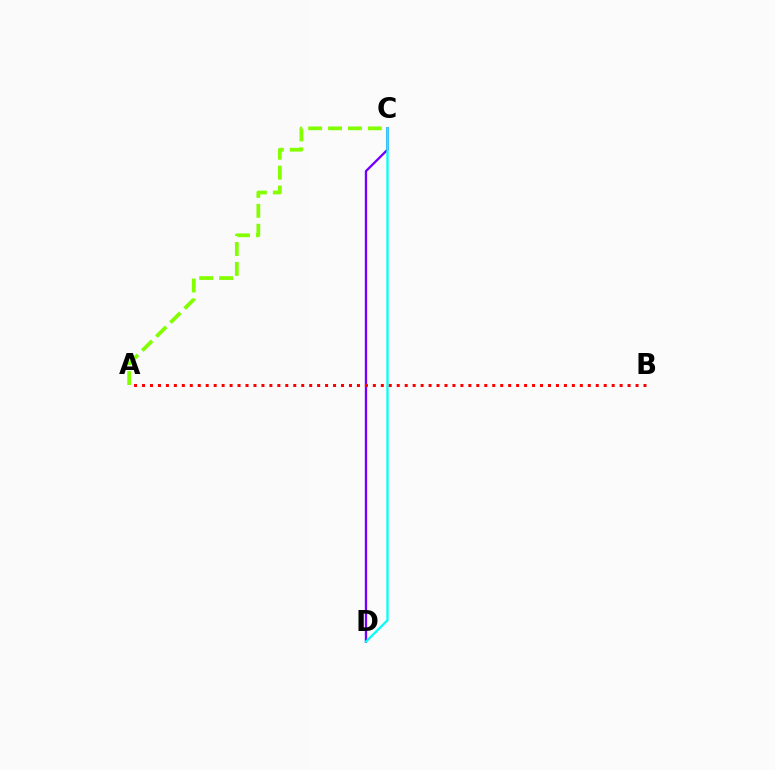{('A', 'C'): [{'color': '#84ff00', 'line_style': 'dashed', 'thickness': 2.7}], ('C', 'D'): [{'color': '#7200ff', 'line_style': 'solid', 'thickness': 1.67}, {'color': '#00fff6', 'line_style': 'solid', 'thickness': 1.64}], ('A', 'B'): [{'color': '#ff0000', 'line_style': 'dotted', 'thickness': 2.16}]}